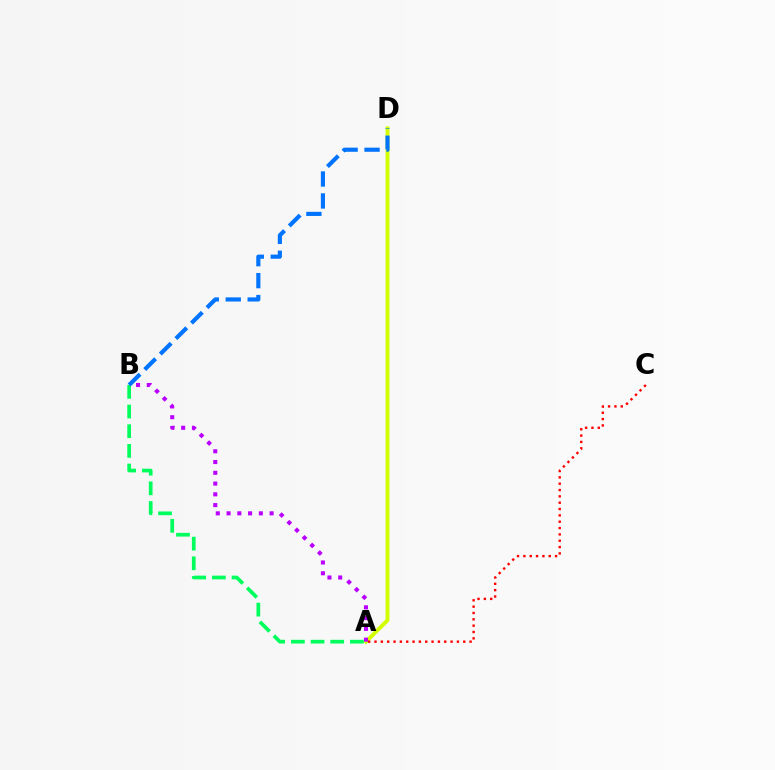{('A', 'D'): [{'color': '#d1ff00', 'line_style': 'solid', 'thickness': 2.81}], ('A', 'B'): [{'color': '#b900ff', 'line_style': 'dotted', 'thickness': 2.92}, {'color': '#00ff5c', 'line_style': 'dashed', 'thickness': 2.67}], ('B', 'D'): [{'color': '#0074ff', 'line_style': 'dashed', 'thickness': 2.98}], ('A', 'C'): [{'color': '#ff0000', 'line_style': 'dotted', 'thickness': 1.72}]}